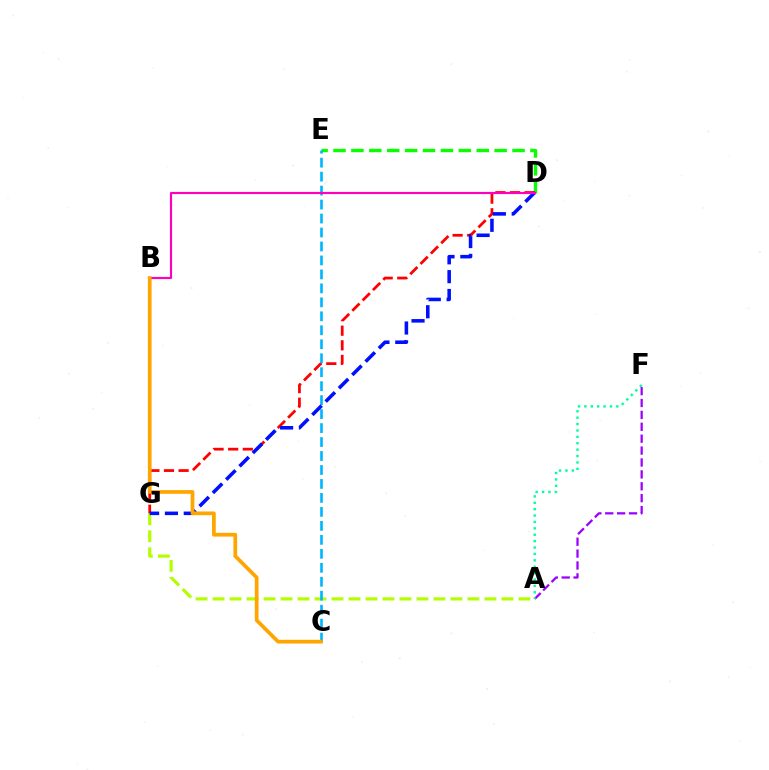{('A', 'G'): [{'color': '#b3ff00', 'line_style': 'dashed', 'thickness': 2.31}], ('D', 'E'): [{'color': '#08ff00', 'line_style': 'dashed', 'thickness': 2.43}], ('D', 'G'): [{'color': '#ff0000', 'line_style': 'dashed', 'thickness': 1.98}, {'color': '#0010ff', 'line_style': 'dashed', 'thickness': 2.56}], ('C', 'E'): [{'color': '#00b5ff', 'line_style': 'dashed', 'thickness': 1.9}], ('A', 'F'): [{'color': '#9b00ff', 'line_style': 'dashed', 'thickness': 1.62}, {'color': '#00ff9d', 'line_style': 'dotted', 'thickness': 1.74}], ('B', 'D'): [{'color': '#ff00bd', 'line_style': 'solid', 'thickness': 1.56}], ('B', 'C'): [{'color': '#ffa500', 'line_style': 'solid', 'thickness': 2.68}]}